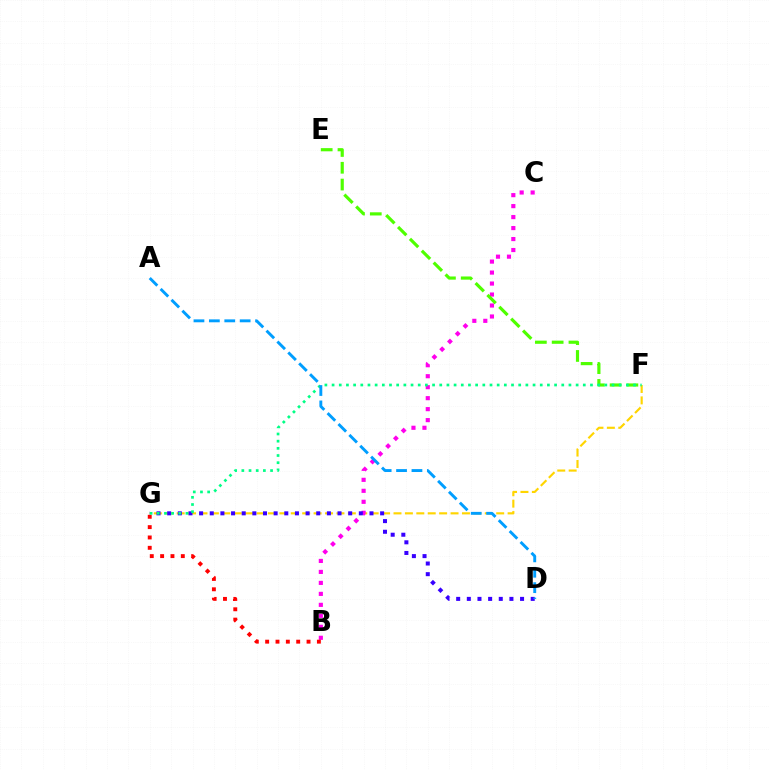{('F', 'G'): [{'color': '#ffd500', 'line_style': 'dashed', 'thickness': 1.55}, {'color': '#00ff86', 'line_style': 'dotted', 'thickness': 1.95}], ('B', 'C'): [{'color': '#ff00ed', 'line_style': 'dotted', 'thickness': 2.98}], ('B', 'G'): [{'color': '#ff0000', 'line_style': 'dotted', 'thickness': 2.81}], ('D', 'G'): [{'color': '#3700ff', 'line_style': 'dotted', 'thickness': 2.89}], ('E', 'F'): [{'color': '#4fff00', 'line_style': 'dashed', 'thickness': 2.28}], ('A', 'D'): [{'color': '#009eff', 'line_style': 'dashed', 'thickness': 2.09}]}